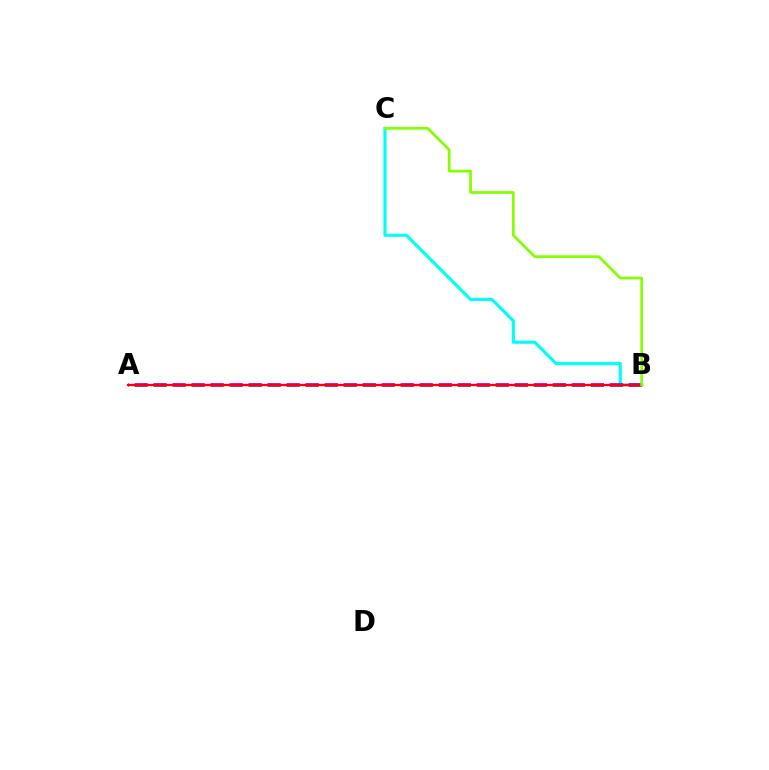{('B', 'C'): [{'color': '#00fff6', 'line_style': 'solid', 'thickness': 2.25}, {'color': '#84ff00', 'line_style': 'solid', 'thickness': 1.97}], ('A', 'B'): [{'color': '#7200ff', 'line_style': 'dashed', 'thickness': 2.58}, {'color': '#ff0000', 'line_style': 'solid', 'thickness': 1.64}]}